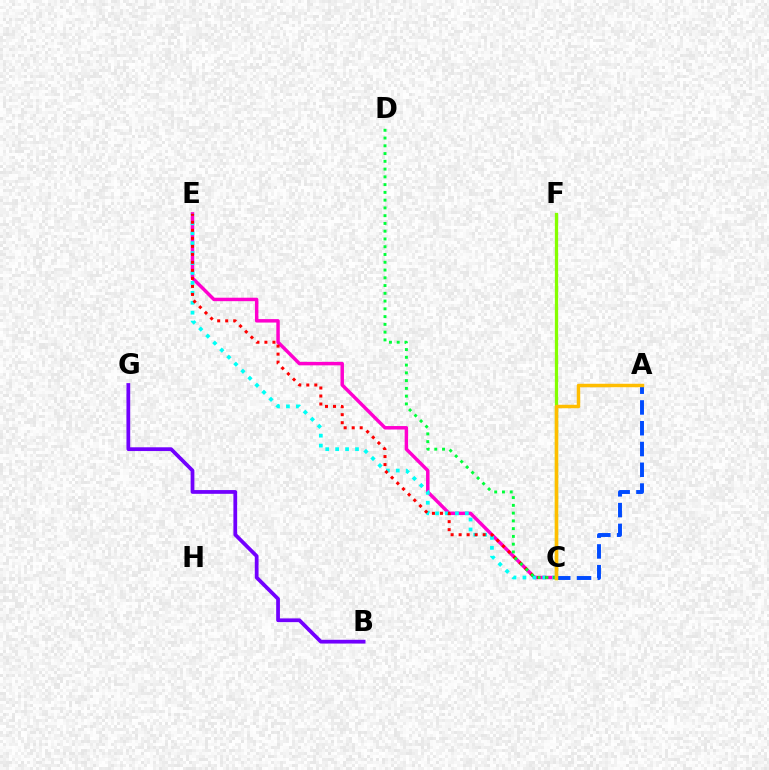{('C', 'E'): [{'color': '#ff00cf', 'line_style': 'solid', 'thickness': 2.49}, {'color': '#00fff6', 'line_style': 'dotted', 'thickness': 2.7}, {'color': '#ff0000', 'line_style': 'dotted', 'thickness': 2.18}], ('C', 'F'): [{'color': '#84ff00', 'line_style': 'solid', 'thickness': 2.36}], ('C', 'D'): [{'color': '#00ff39', 'line_style': 'dotted', 'thickness': 2.11}], ('A', 'C'): [{'color': '#004bff', 'line_style': 'dashed', 'thickness': 2.82}, {'color': '#ffbd00', 'line_style': 'solid', 'thickness': 2.49}], ('B', 'G'): [{'color': '#7200ff', 'line_style': 'solid', 'thickness': 2.7}]}